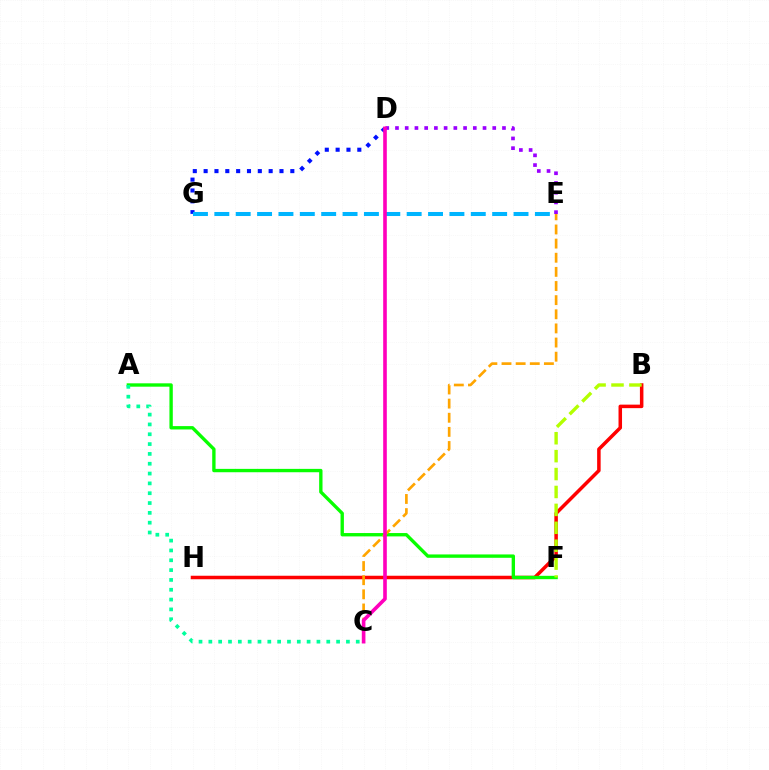{('B', 'H'): [{'color': '#ff0000', 'line_style': 'solid', 'thickness': 2.53}], ('A', 'F'): [{'color': '#08ff00', 'line_style': 'solid', 'thickness': 2.42}], ('C', 'E'): [{'color': '#ffa500', 'line_style': 'dashed', 'thickness': 1.92}], ('A', 'C'): [{'color': '#00ff9d', 'line_style': 'dotted', 'thickness': 2.67}], ('D', 'E'): [{'color': '#9b00ff', 'line_style': 'dotted', 'thickness': 2.64}], ('B', 'F'): [{'color': '#b3ff00', 'line_style': 'dashed', 'thickness': 2.43}], ('D', 'G'): [{'color': '#0010ff', 'line_style': 'dotted', 'thickness': 2.94}], ('E', 'G'): [{'color': '#00b5ff', 'line_style': 'dashed', 'thickness': 2.9}], ('C', 'D'): [{'color': '#ff00bd', 'line_style': 'solid', 'thickness': 2.61}]}